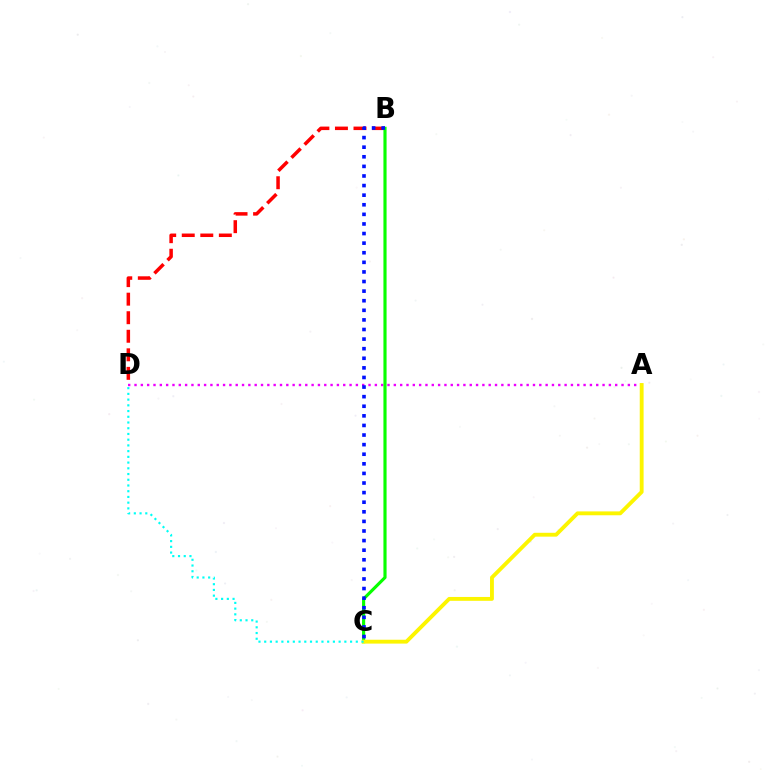{('B', 'D'): [{'color': '#ff0000', 'line_style': 'dashed', 'thickness': 2.52}], ('A', 'D'): [{'color': '#ee00ff', 'line_style': 'dotted', 'thickness': 1.72}], ('B', 'C'): [{'color': '#08ff00', 'line_style': 'solid', 'thickness': 2.27}, {'color': '#0010ff', 'line_style': 'dotted', 'thickness': 2.61}], ('A', 'C'): [{'color': '#fcf500', 'line_style': 'solid', 'thickness': 2.78}], ('C', 'D'): [{'color': '#00fff6', 'line_style': 'dotted', 'thickness': 1.56}]}